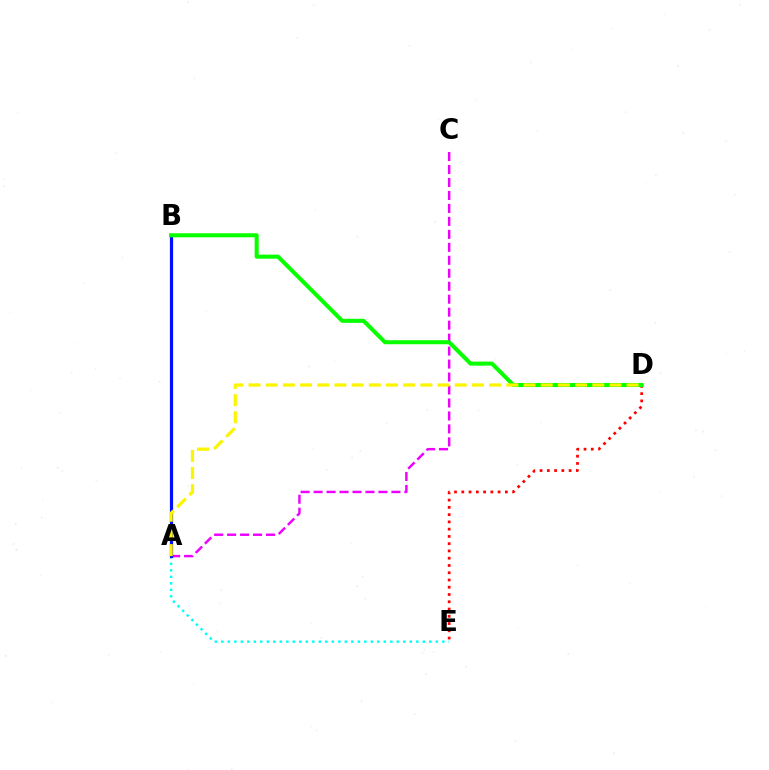{('A', 'E'): [{'color': '#00fff6', 'line_style': 'dotted', 'thickness': 1.77}], ('D', 'E'): [{'color': '#ff0000', 'line_style': 'dotted', 'thickness': 1.97}], ('A', 'C'): [{'color': '#ee00ff', 'line_style': 'dashed', 'thickness': 1.76}], ('A', 'B'): [{'color': '#0010ff', 'line_style': 'solid', 'thickness': 2.29}], ('B', 'D'): [{'color': '#08ff00', 'line_style': 'solid', 'thickness': 2.91}], ('A', 'D'): [{'color': '#fcf500', 'line_style': 'dashed', 'thickness': 2.33}]}